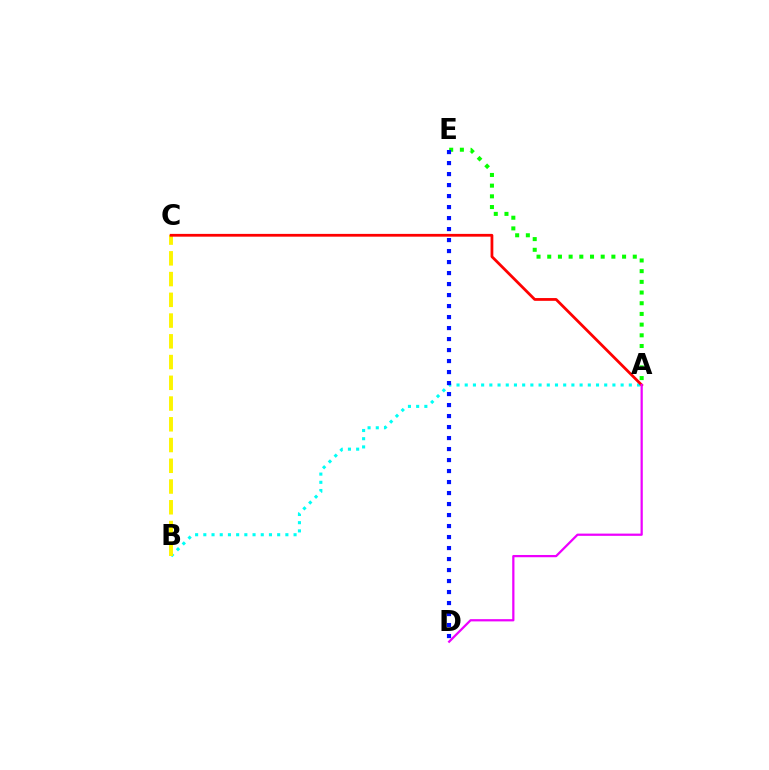{('A', 'B'): [{'color': '#00fff6', 'line_style': 'dotted', 'thickness': 2.23}], ('B', 'C'): [{'color': '#fcf500', 'line_style': 'dashed', 'thickness': 2.82}], ('A', 'E'): [{'color': '#08ff00', 'line_style': 'dotted', 'thickness': 2.91}], ('A', 'C'): [{'color': '#ff0000', 'line_style': 'solid', 'thickness': 2.0}], ('A', 'D'): [{'color': '#ee00ff', 'line_style': 'solid', 'thickness': 1.61}], ('D', 'E'): [{'color': '#0010ff', 'line_style': 'dotted', 'thickness': 2.99}]}